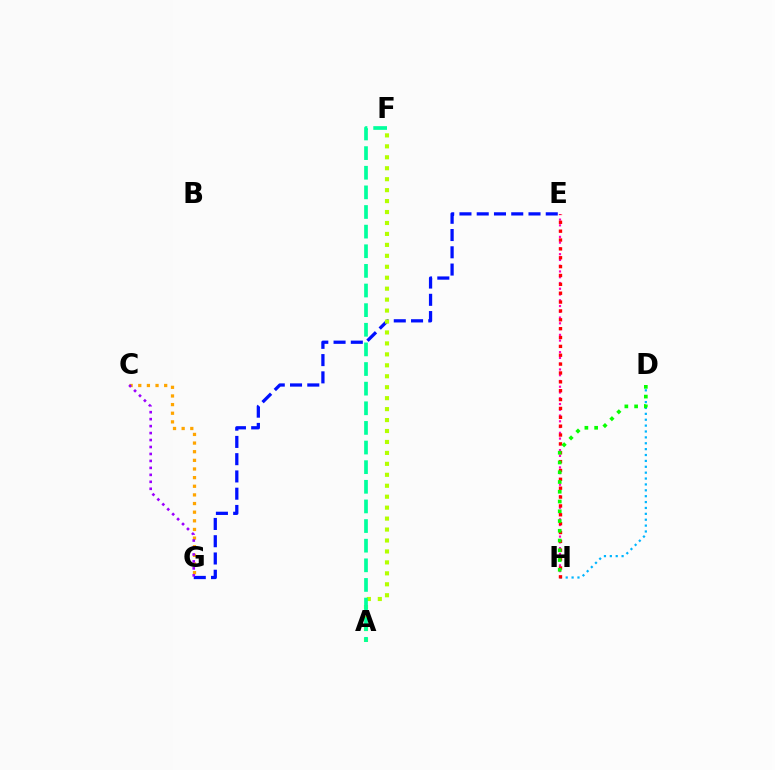{('E', 'H'): [{'color': '#ff00bd', 'line_style': 'dotted', 'thickness': 1.57}, {'color': '#ff0000', 'line_style': 'dotted', 'thickness': 2.41}], ('C', 'G'): [{'color': '#ffa500', 'line_style': 'dotted', 'thickness': 2.35}, {'color': '#9b00ff', 'line_style': 'dotted', 'thickness': 1.89}], ('E', 'G'): [{'color': '#0010ff', 'line_style': 'dashed', 'thickness': 2.34}], ('A', 'F'): [{'color': '#b3ff00', 'line_style': 'dotted', 'thickness': 2.97}, {'color': '#00ff9d', 'line_style': 'dashed', 'thickness': 2.67}], ('D', 'H'): [{'color': '#00b5ff', 'line_style': 'dotted', 'thickness': 1.6}, {'color': '#08ff00', 'line_style': 'dotted', 'thickness': 2.65}]}